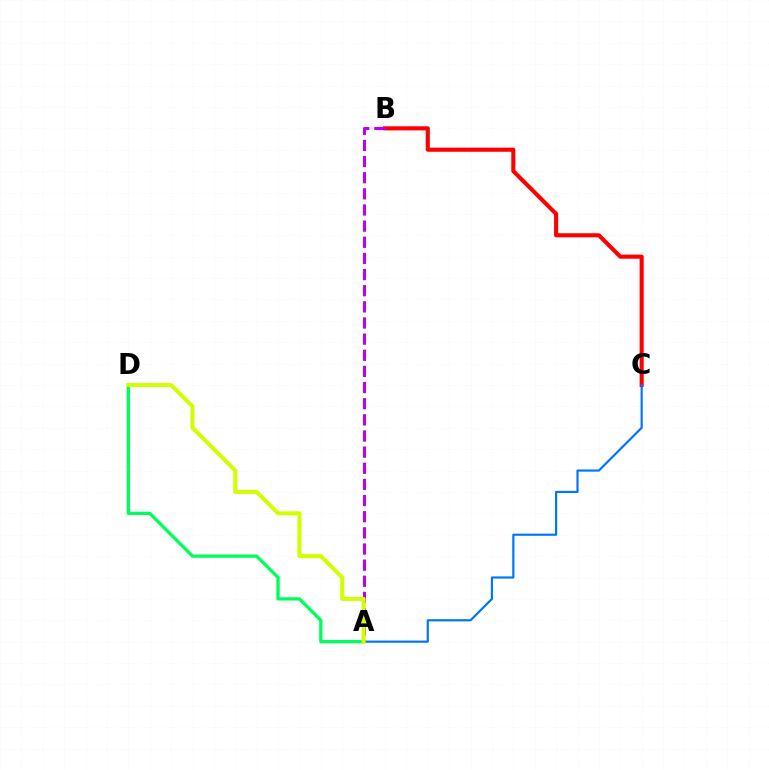{('B', 'C'): [{'color': '#ff0000', 'line_style': 'solid', 'thickness': 2.95}], ('A', 'B'): [{'color': '#b900ff', 'line_style': 'dashed', 'thickness': 2.19}], ('A', 'C'): [{'color': '#0074ff', 'line_style': 'solid', 'thickness': 1.56}], ('A', 'D'): [{'color': '#00ff5c', 'line_style': 'solid', 'thickness': 2.39}, {'color': '#d1ff00', 'line_style': 'solid', 'thickness': 2.9}]}